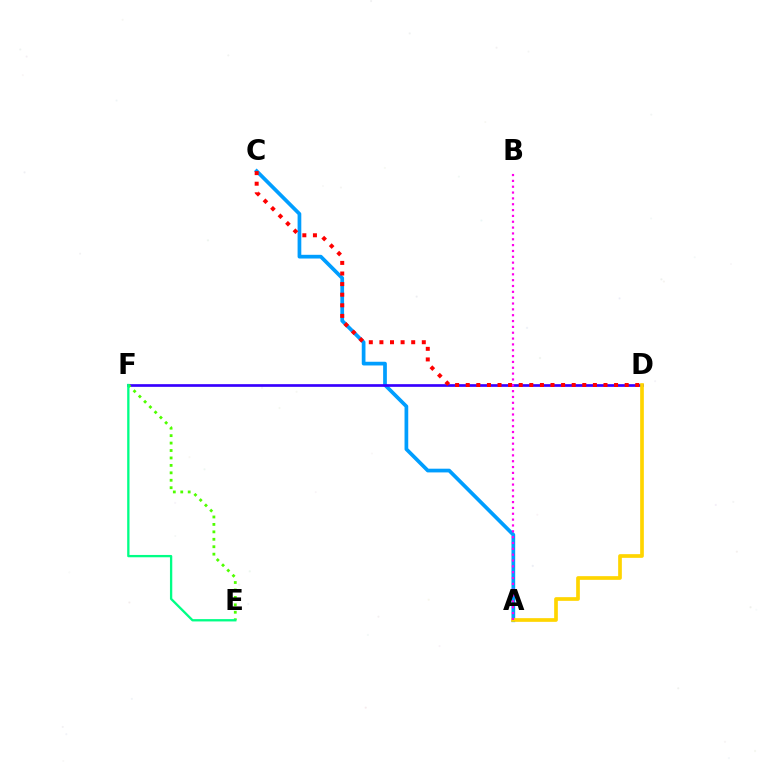{('A', 'C'): [{'color': '#009eff', 'line_style': 'solid', 'thickness': 2.68}], ('D', 'F'): [{'color': '#3700ff', 'line_style': 'solid', 'thickness': 1.94}], ('A', 'D'): [{'color': '#ffd500', 'line_style': 'solid', 'thickness': 2.66}], ('C', 'D'): [{'color': '#ff0000', 'line_style': 'dotted', 'thickness': 2.88}], ('E', 'F'): [{'color': '#4fff00', 'line_style': 'dotted', 'thickness': 2.02}, {'color': '#00ff86', 'line_style': 'solid', 'thickness': 1.67}], ('A', 'B'): [{'color': '#ff00ed', 'line_style': 'dotted', 'thickness': 1.59}]}